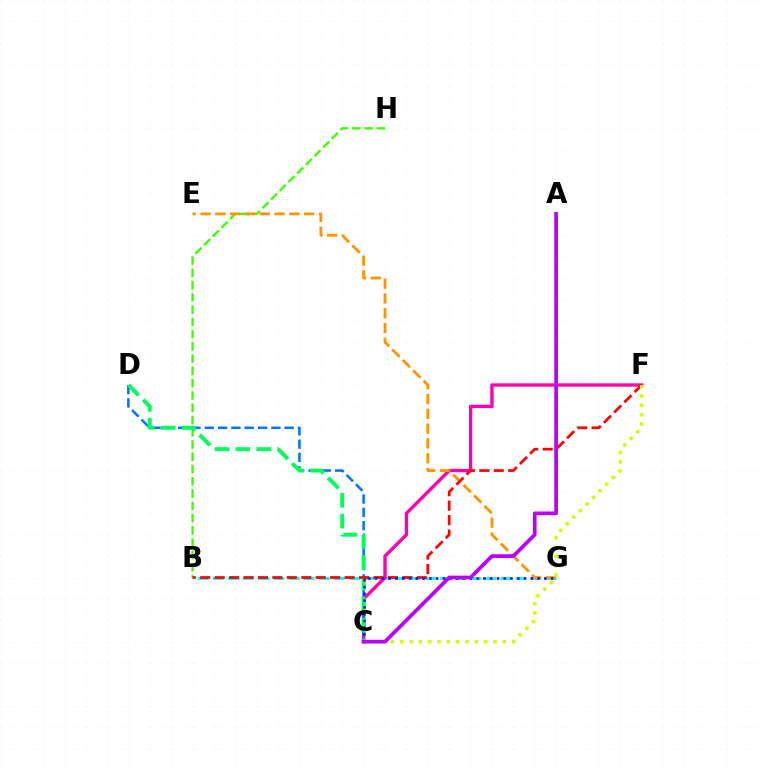{('B', 'G'): [{'color': '#00fff6', 'line_style': 'dashed', 'thickness': 2.06}], ('B', 'H'): [{'color': '#3dff00', 'line_style': 'dashed', 'thickness': 1.67}], ('C', 'F'): [{'color': '#ff00ac', 'line_style': 'solid', 'thickness': 2.41}, {'color': '#d1ff00', 'line_style': 'dotted', 'thickness': 2.53}], ('C', 'D'): [{'color': '#0074ff', 'line_style': 'dashed', 'thickness': 1.81}, {'color': '#00ff5c', 'line_style': 'dashed', 'thickness': 2.84}], ('E', 'G'): [{'color': '#ff9400', 'line_style': 'dashed', 'thickness': 2.01}], ('B', 'F'): [{'color': '#ff0000', 'line_style': 'dashed', 'thickness': 1.96}], ('C', 'G'): [{'color': '#2500ff', 'line_style': 'dotted', 'thickness': 1.84}], ('A', 'C'): [{'color': '#b900ff', 'line_style': 'solid', 'thickness': 2.67}]}